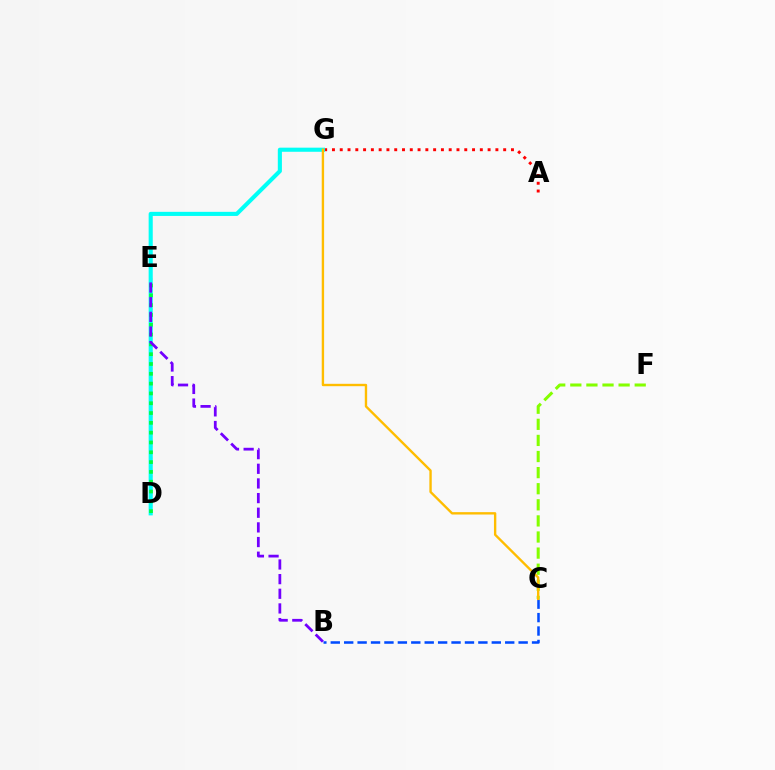{('C', 'F'): [{'color': '#84ff00', 'line_style': 'dashed', 'thickness': 2.19}], ('D', 'E'): [{'color': '#ff00cf', 'line_style': 'dotted', 'thickness': 1.62}, {'color': '#00ff39', 'line_style': 'dotted', 'thickness': 2.67}], ('B', 'C'): [{'color': '#004bff', 'line_style': 'dashed', 'thickness': 1.82}], ('A', 'G'): [{'color': '#ff0000', 'line_style': 'dotted', 'thickness': 2.11}], ('D', 'G'): [{'color': '#00fff6', 'line_style': 'solid', 'thickness': 2.96}], ('B', 'E'): [{'color': '#7200ff', 'line_style': 'dashed', 'thickness': 1.99}], ('C', 'G'): [{'color': '#ffbd00', 'line_style': 'solid', 'thickness': 1.71}]}